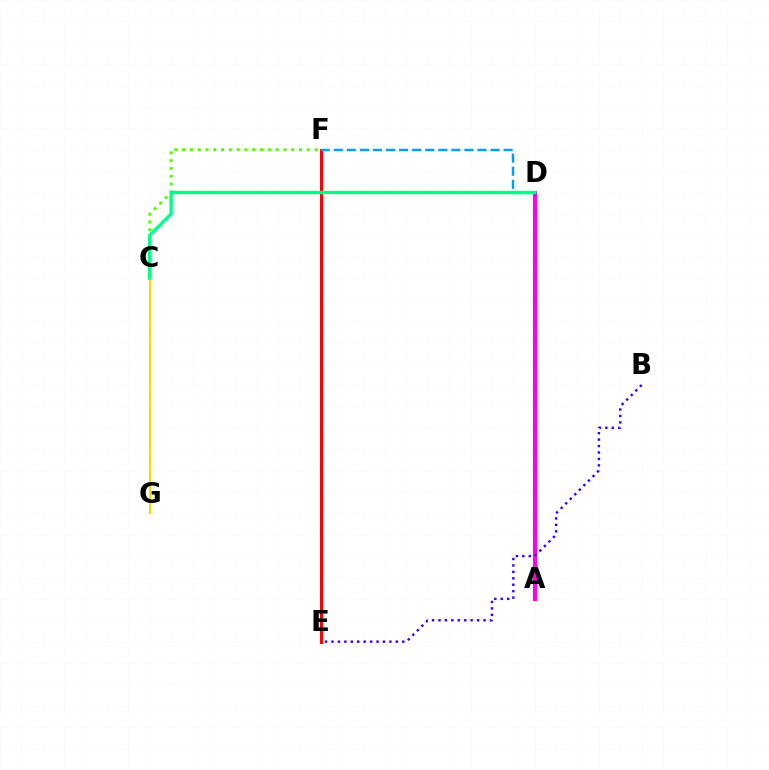{('C', 'F'): [{'color': '#4fff00', 'line_style': 'dotted', 'thickness': 2.12}], ('A', 'D'): [{'color': '#ff00ed', 'line_style': 'solid', 'thickness': 2.98}], ('C', 'G'): [{'color': '#ffd500', 'line_style': 'solid', 'thickness': 1.51}], ('E', 'F'): [{'color': '#ff0000', 'line_style': 'solid', 'thickness': 2.16}], ('D', 'F'): [{'color': '#009eff', 'line_style': 'dashed', 'thickness': 1.78}], ('B', 'E'): [{'color': '#3700ff', 'line_style': 'dotted', 'thickness': 1.75}], ('C', 'D'): [{'color': '#00ff86', 'line_style': 'solid', 'thickness': 2.42}]}